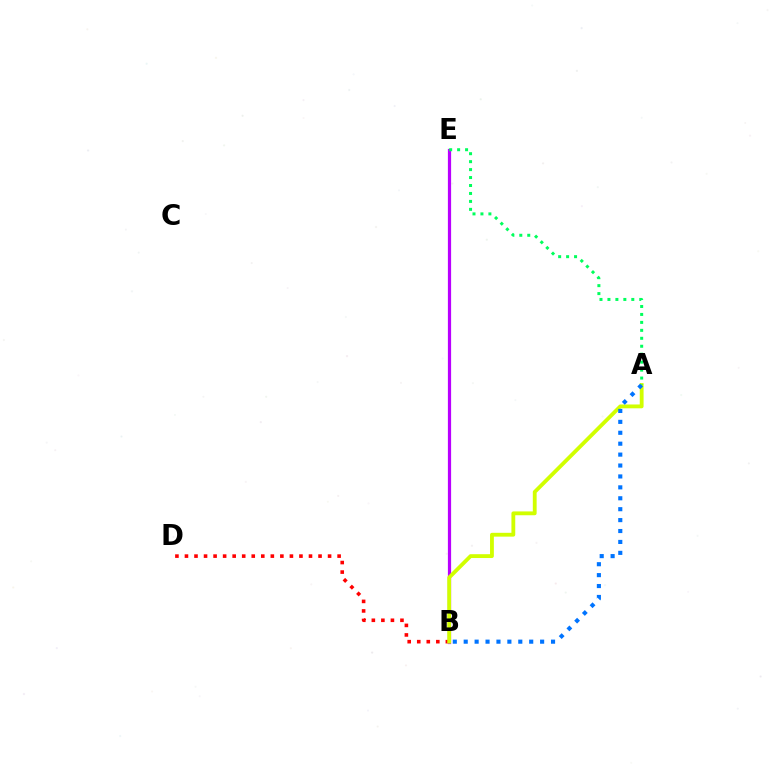{('B', 'D'): [{'color': '#ff0000', 'line_style': 'dotted', 'thickness': 2.59}], ('B', 'E'): [{'color': '#b900ff', 'line_style': 'solid', 'thickness': 2.31}], ('A', 'B'): [{'color': '#d1ff00', 'line_style': 'solid', 'thickness': 2.76}, {'color': '#0074ff', 'line_style': 'dotted', 'thickness': 2.97}], ('A', 'E'): [{'color': '#00ff5c', 'line_style': 'dotted', 'thickness': 2.16}]}